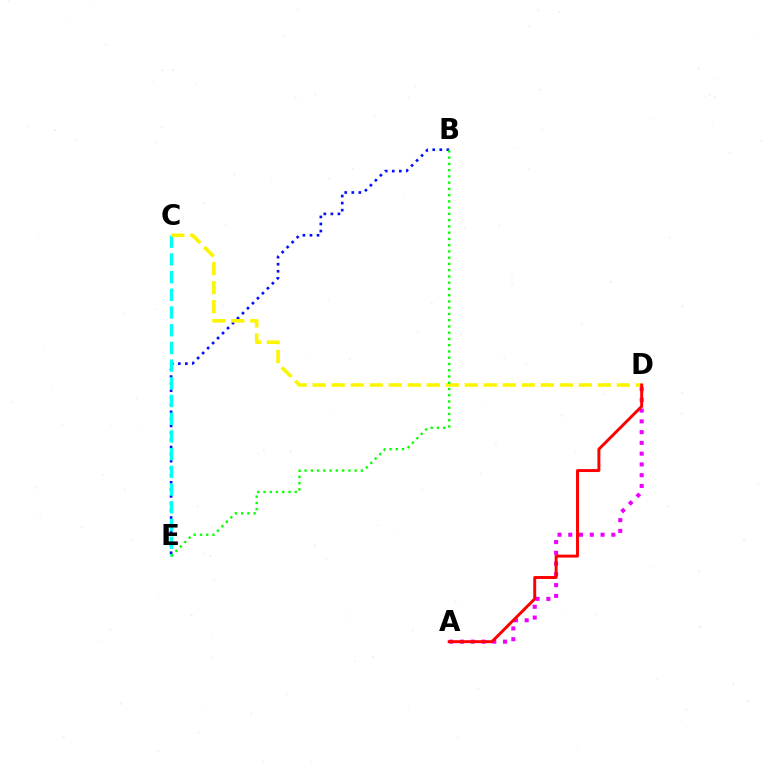{('B', 'E'): [{'color': '#0010ff', 'line_style': 'dotted', 'thickness': 1.92}, {'color': '#08ff00', 'line_style': 'dotted', 'thickness': 1.7}], ('C', 'E'): [{'color': '#00fff6', 'line_style': 'dashed', 'thickness': 2.41}], ('A', 'D'): [{'color': '#ee00ff', 'line_style': 'dotted', 'thickness': 2.92}, {'color': '#ff0000', 'line_style': 'solid', 'thickness': 2.12}], ('C', 'D'): [{'color': '#fcf500', 'line_style': 'dashed', 'thickness': 2.58}]}